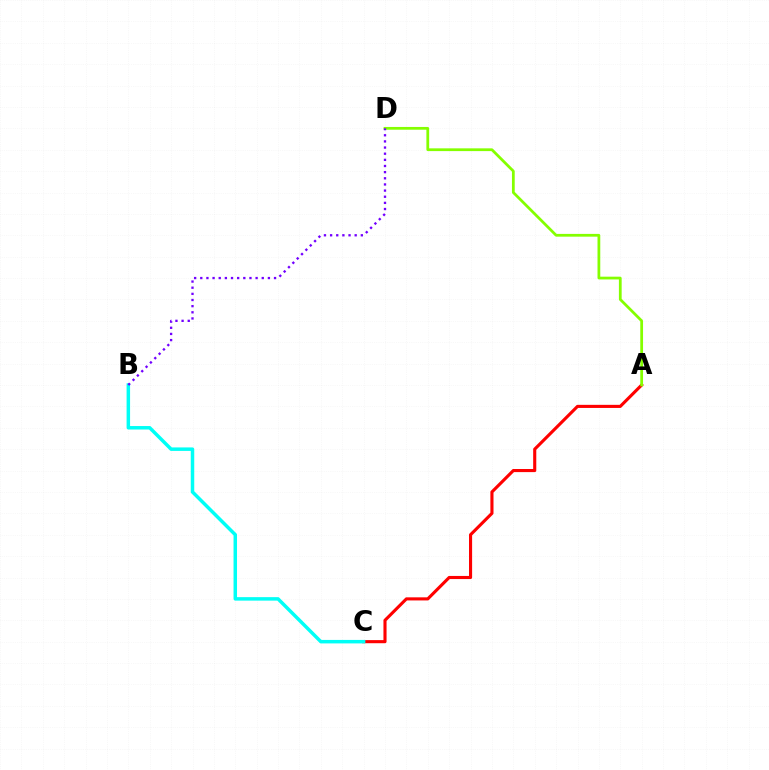{('A', 'C'): [{'color': '#ff0000', 'line_style': 'solid', 'thickness': 2.24}], ('B', 'C'): [{'color': '#00fff6', 'line_style': 'solid', 'thickness': 2.51}], ('A', 'D'): [{'color': '#84ff00', 'line_style': 'solid', 'thickness': 1.99}], ('B', 'D'): [{'color': '#7200ff', 'line_style': 'dotted', 'thickness': 1.67}]}